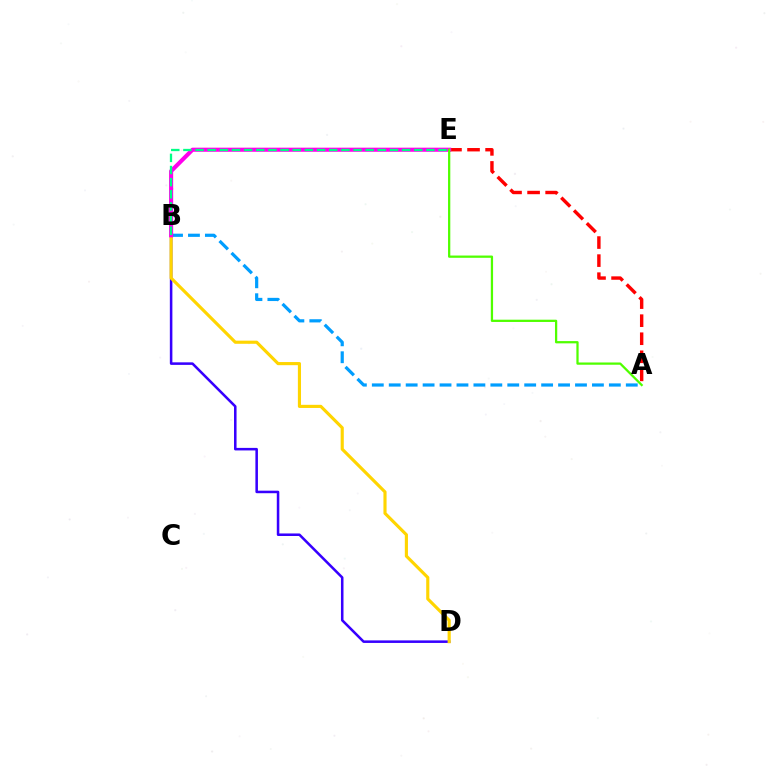{('A', 'E'): [{'color': '#ff0000', 'line_style': 'dashed', 'thickness': 2.45}, {'color': '#4fff00', 'line_style': 'solid', 'thickness': 1.63}], ('A', 'B'): [{'color': '#009eff', 'line_style': 'dashed', 'thickness': 2.3}], ('B', 'D'): [{'color': '#3700ff', 'line_style': 'solid', 'thickness': 1.83}, {'color': '#ffd500', 'line_style': 'solid', 'thickness': 2.26}], ('B', 'E'): [{'color': '#ff00ed', 'line_style': 'solid', 'thickness': 2.96}, {'color': '#00ff86', 'line_style': 'dashed', 'thickness': 1.65}]}